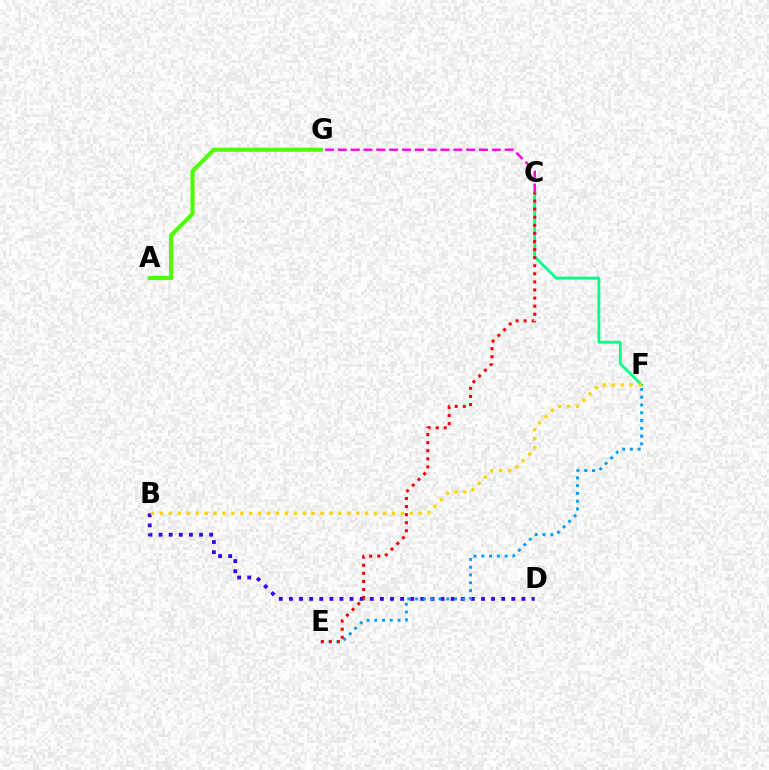{('B', 'D'): [{'color': '#3700ff', 'line_style': 'dotted', 'thickness': 2.75}], ('C', 'F'): [{'color': '#00ff86', 'line_style': 'solid', 'thickness': 1.99}], ('E', 'F'): [{'color': '#009eff', 'line_style': 'dotted', 'thickness': 2.11}], ('C', 'G'): [{'color': '#ff00ed', 'line_style': 'dashed', 'thickness': 1.74}], ('A', 'G'): [{'color': '#4fff00', 'line_style': 'solid', 'thickness': 2.94}], ('C', 'E'): [{'color': '#ff0000', 'line_style': 'dotted', 'thickness': 2.2}], ('B', 'F'): [{'color': '#ffd500', 'line_style': 'dotted', 'thickness': 2.42}]}